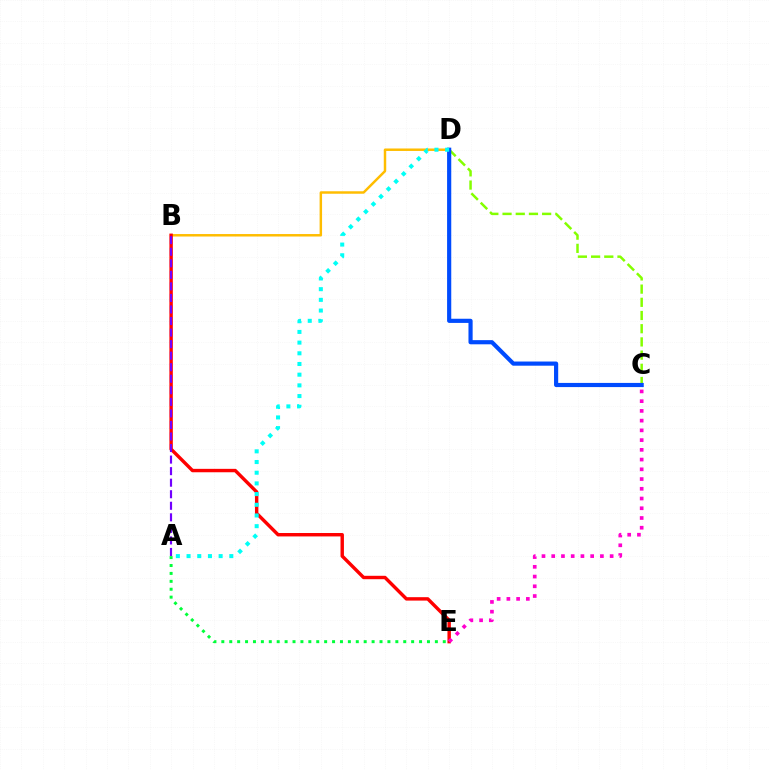{('B', 'D'): [{'color': '#ffbd00', 'line_style': 'solid', 'thickness': 1.78}], ('C', 'D'): [{'color': '#84ff00', 'line_style': 'dashed', 'thickness': 1.79}, {'color': '#004bff', 'line_style': 'solid', 'thickness': 3.0}], ('B', 'E'): [{'color': '#ff0000', 'line_style': 'solid', 'thickness': 2.46}], ('C', 'E'): [{'color': '#ff00cf', 'line_style': 'dotted', 'thickness': 2.65}], ('A', 'D'): [{'color': '#00fff6', 'line_style': 'dotted', 'thickness': 2.9}], ('A', 'B'): [{'color': '#7200ff', 'line_style': 'dashed', 'thickness': 1.57}], ('A', 'E'): [{'color': '#00ff39', 'line_style': 'dotted', 'thickness': 2.15}]}